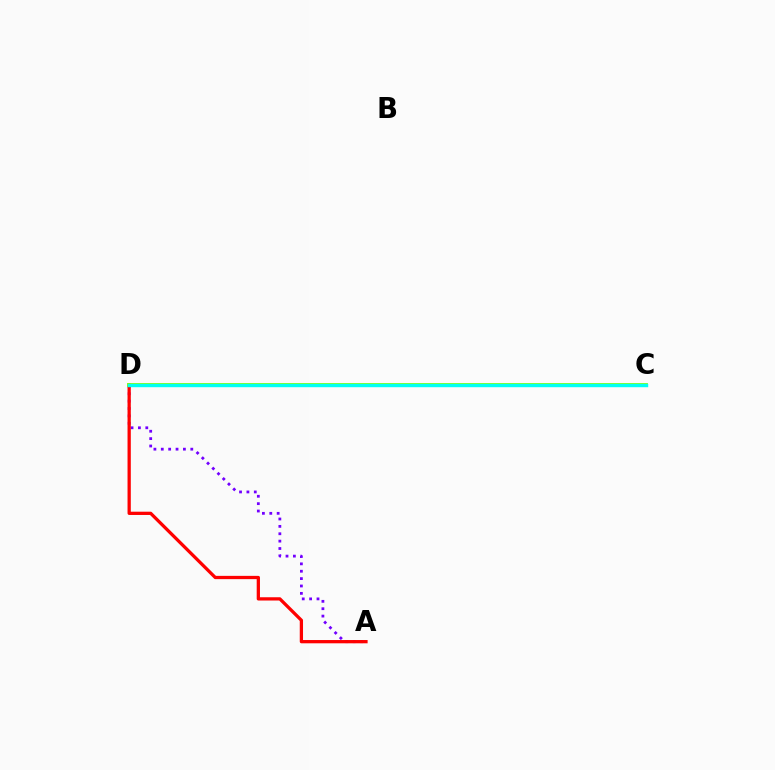{('A', 'D'): [{'color': '#7200ff', 'line_style': 'dotted', 'thickness': 2.0}, {'color': '#ff0000', 'line_style': 'solid', 'thickness': 2.36}], ('C', 'D'): [{'color': '#84ff00', 'line_style': 'solid', 'thickness': 2.75}, {'color': '#00fff6', 'line_style': 'solid', 'thickness': 2.46}]}